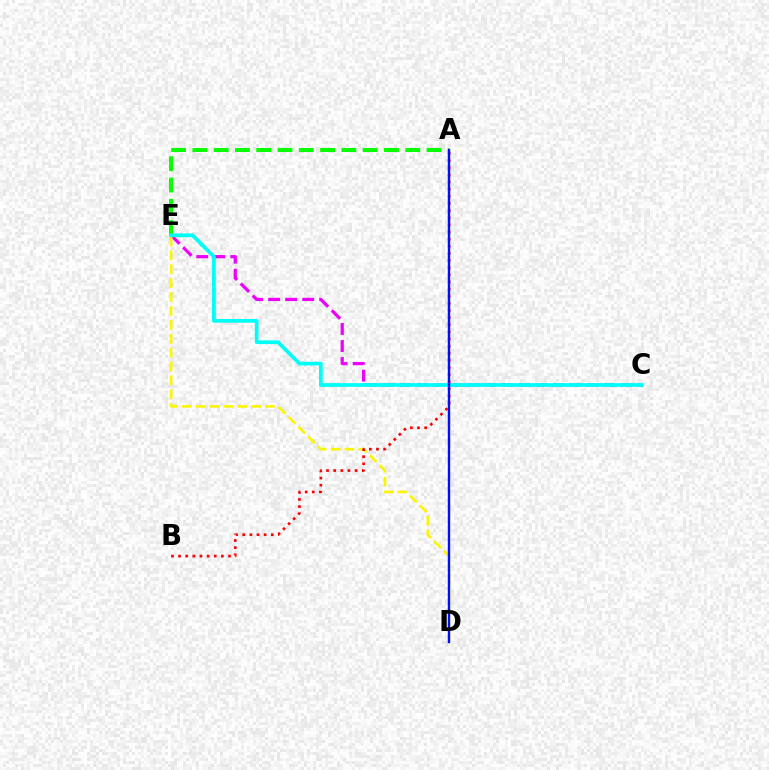{('C', 'E'): [{'color': '#ee00ff', 'line_style': 'dashed', 'thickness': 2.31}, {'color': '#00fff6', 'line_style': 'solid', 'thickness': 2.69}], ('A', 'E'): [{'color': '#08ff00', 'line_style': 'dashed', 'thickness': 2.89}], ('D', 'E'): [{'color': '#fcf500', 'line_style': 'dashed', 'thickness': 1.89}], ('A', 'B'): [{'color': '#ff0000', 'line_style': 'dotted', 'thickness': 1.94}], ('A', 'D'): [{'color': '#0010ff', 'line_style': 'solid', 'thickness': 1.73}]}